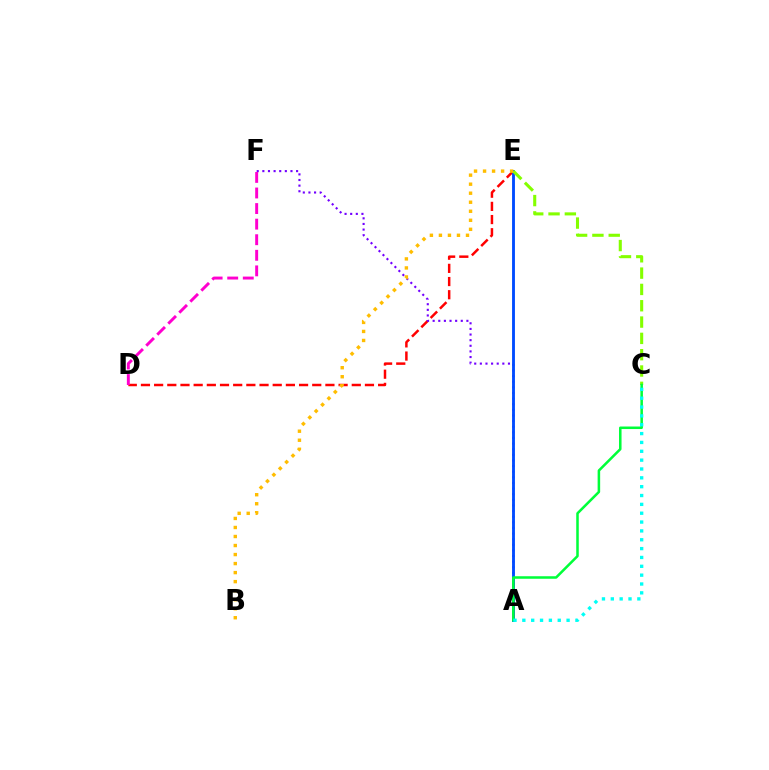{('D', 'E'): [{'color': '#ff0000', 'line_style': 'dashed', 'thickness': 1.79}], ('A', 'F'): [{'color': '#7200ff', 'line_style': 'dotted', 'thickness': 1.53}], ('A', 'E'): [{'color': '#004bff', 'line_style': 'solid', 'thickness': 2.06}], ('D', 'F'): [{'color': '#ff00cf', 'line_style': 'dashed', 'thickness': 2.12}], ('C', 'E'): [{'color': '#84ff00', 'line_style': 'dashed', 'thickness': 2.22}], ('A', 'C'): [{'color': '#00ff39', 'line_style': 'solid', 'thickness': 1.82}, {'color': '#00fff6', 'line_style': 'dotted', 'thickness': 2.4}], ('B', 'E'): [{'color': '#ffbd00', 'line_style': 'dotted', 'thickness': 2.45}]}